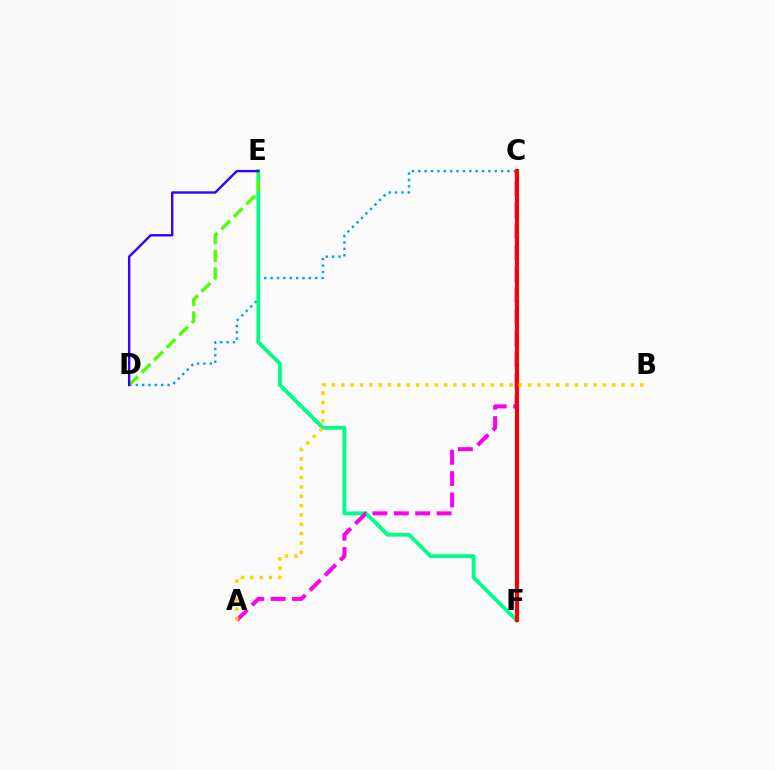{('C', 'D'): [{'color': '#009eff', 'line_style': 'dotted', 'thickness': 1.73}], ('E', 'F'): [{'color': '#00ff86', 'line_style': 'solid', 'thickness': 2.75}], ('A', 'C'): [{'color': '#ff00ed', 'line_style': 'dashed', 'thickness': 2.9}], ('C', 'F'): [{'color': '#ff0000', 'line_style': 'solid', 'thickness': 2.93}], ('A', 'B'): [{'color': '#ffd500', 'line_style': 'dotted', 'thickness': 2.54}], ('D', 'E'): [{'color': '#4fff00', 'line_style': 'dashed', 'thickness': 2.4}, {'color': '#3700ff', 'line_style': 'solid', 'thickness': 1.72}]}